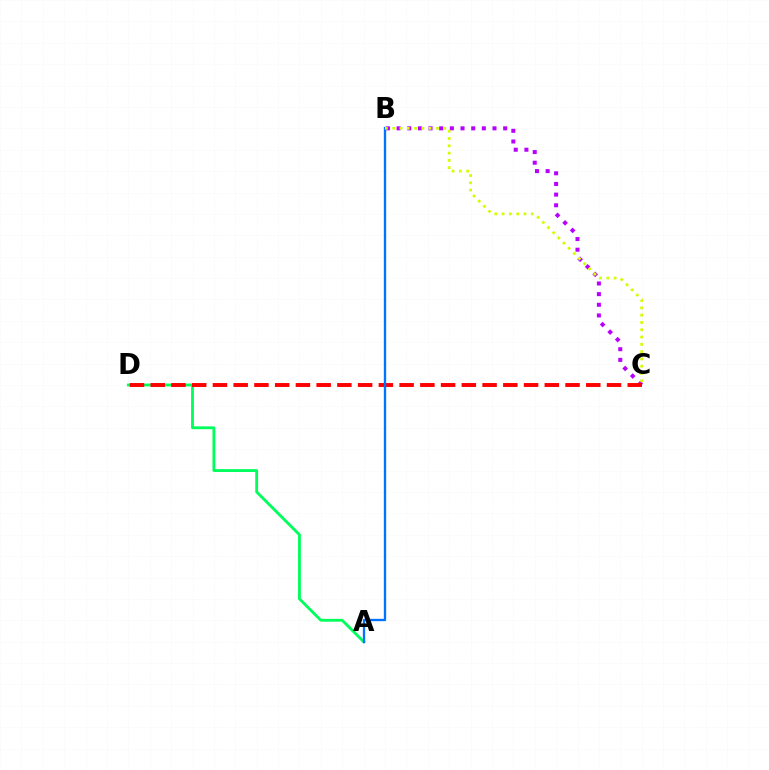{('A', 'D'): [{'color': '#00ff5c', 'line_style': 'solid', 'thickness': 2.05}], ('B', 'C'): [{'color': '#b900ff', 'line_style': 'dotted', 'thickness': 2.9}, {'color': '#d1ff00', 'line_style': 'dotted', 'thickness': 1.98}], ('C', 'D'): [{'color': '#ff0000', 'line_style': 'dashed', 'thickness': 2.82}], ('A', 'B'): [{'color': '#0074ff', 'line_style': 'solid', 'thickness': 1.69}]}